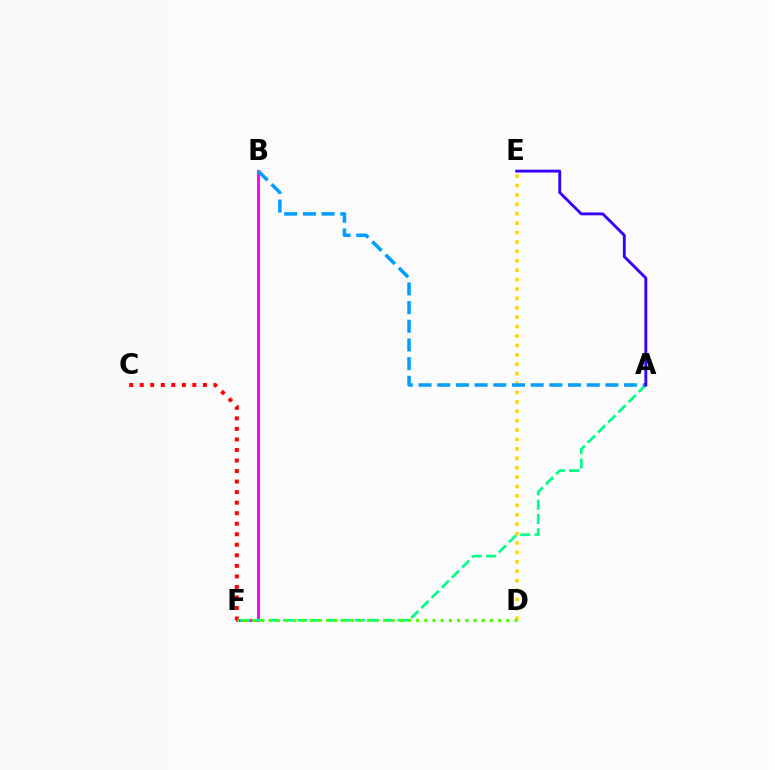{('D', 'E'): [{'color': '#ffd500', 'line_style': 'dotted', 'thickness': 2.56}], ('B', 'F'): [{'color': '#ff00ed', 'line_style': 'solid', 'thickness': 2.07}], ('C', 'F'): [{'color': '#ff0000', 'line_style': 'dotted', 'thickness': 2.86}], ('A', 'F'): [{'color': '#00ff86', 'line_style': 'dashed', 'thickness': 1.95}], ('A', 'B'): [{'color': '#009eff', 'line_style': 'dashed', 'thickness': 2.54}], ('A', 'E'): [{'color': '#3700ff', 'line_style': 'solid', 'thickness': 2.06}], ('D', 'F'): [{'color': '#4fff00', 'line_style': 'dotted', 'thickness': 2.23}]}